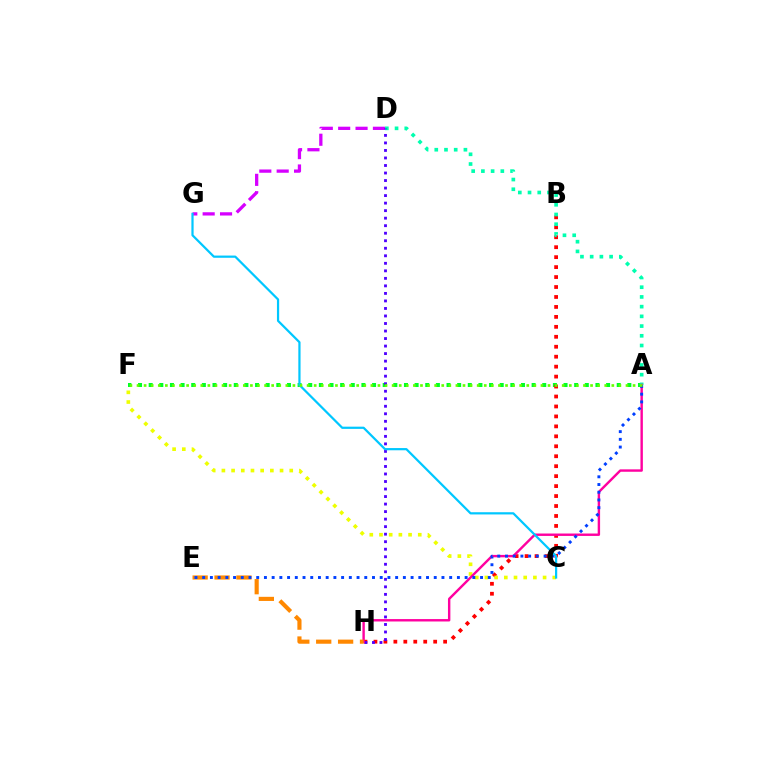{('A', 'F'): [{'color': '#00ff27', 'line_style': 'dotted', 'thickness': 2.89}, {'color': '#66ff00', 'line_style': 'dotted', 'thickness': 1.93}], ('B', 'H'): [{'color': '#ff0000', 'line_style': 'dotted', 'thickness': 2.7}], ('A', 'D'): [{'color': '#00ffaf', 'line_style': 'dotted', 'thickness': 2.64}], ('D', 'G'): [{'color': '#d600ff', 'line_style': 'dashed', 'thickness': 2.36}], ('C', 'F'): [{'color': '#eeff00', 'line_style': 'dotted', 'thickness': 2.63}], ('D', 'H'): [{'color': '#4f00ff', 'line_style': 'dotted', 'thickness': 2.04}], ('A', 'H'): [{'color': '#ff00a0', 'line_style': 'solid', 'thickness': 1.74}], ('E', 'H'): [{'color': '#ff8800', 'line_style': 'dashed', 'thickness': 2.98}], ('A', 'E'): [{'color': '#003fff', 'line_style': 'dotted', 'thickness': 2.1}], ('C', 'G'): [{'color': '#00c7ff', 'line_style': 'solid', 'thickness': 1.6}]}